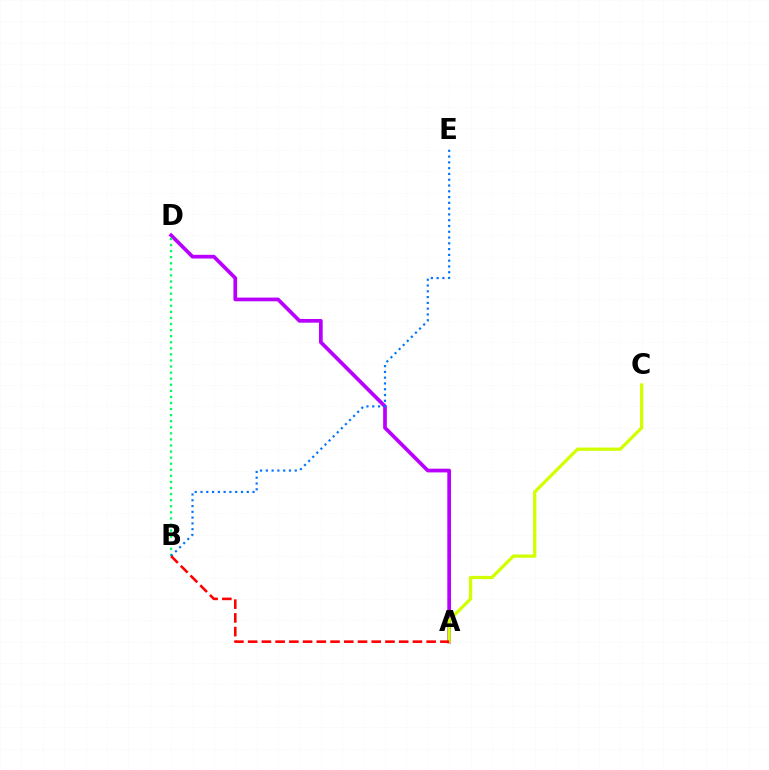{('A', 'D'): [{'color': '#b900ff', 'line_style': 'solid', 'thickness': 2.67}], ('A', 'C'): [{'color': '#d1ff00', 'line_style': 'solid', 'thickness': 2.36}], ('B', 'D'): [{'color': '#00ff5c', 'line_style': 'dotted', 'thickness': 1.65}], ('B', 'E'): [{'color': '#0074ff', 'line_style': 'dotted', 'thickness': 1.57}], ('A', 'B'): [{'color': '#ff0000', 'line_style': 'dashed', 'thickness': 1.86}]}